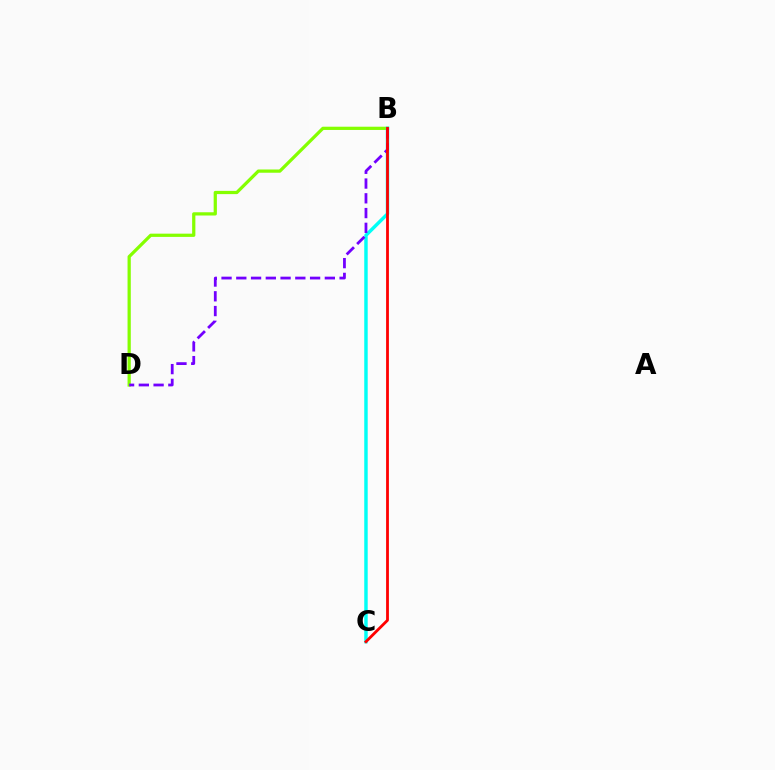{('B', 'D'): [{'color': '#84ff00', 'line_style': 'solid', 'thickness': 2.33}, {'color': '#7200ff', 'line_style': 'dashed', 'thickness': 2.0}], ('B', 'C'): [{'color': '#00fff6', 'line_style': 'solid', 'thickness': 2.48}, {'color': '#ff0000', 'line_style': 'solid', 'thickness': 2.02}]}